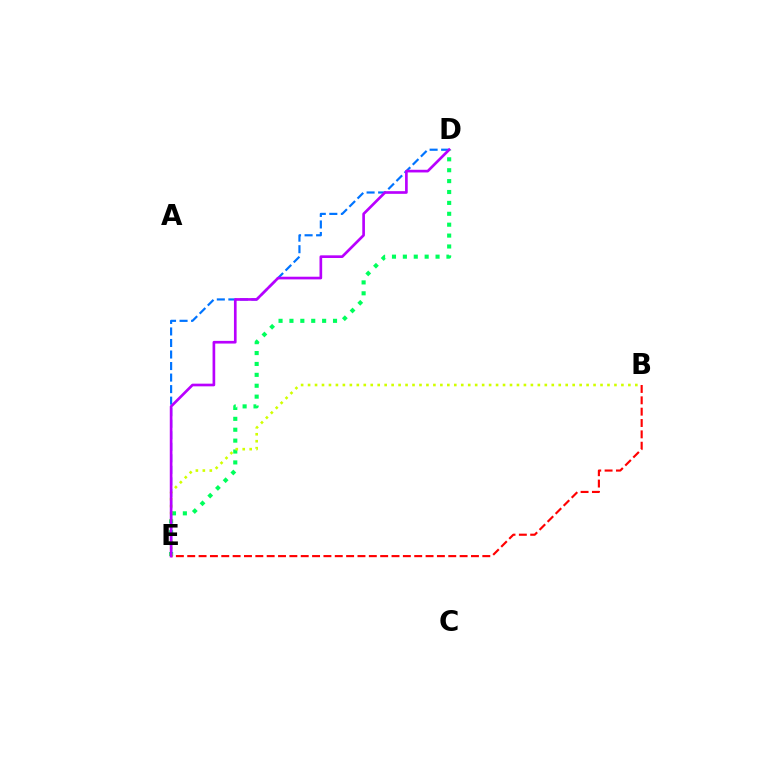{('D', 'E'): [{'color': '#00ff5c', 'line_style': 'dotted', 'thickness': 2.96}, {'color': '#0074ff', 'line_style': 'dashed', 'thickness': 1.57}, {'color': '#b900ff', 'line_style': 'solid', 'thickness': 1.92}], ('B', 'E'): [{'color': '#ff0000', 'line_style': 'dashed', 'thickness': 1.54}, {'color': '#d1ff00', 'line_style': 'dotted', 'thickness': 1.89}]}